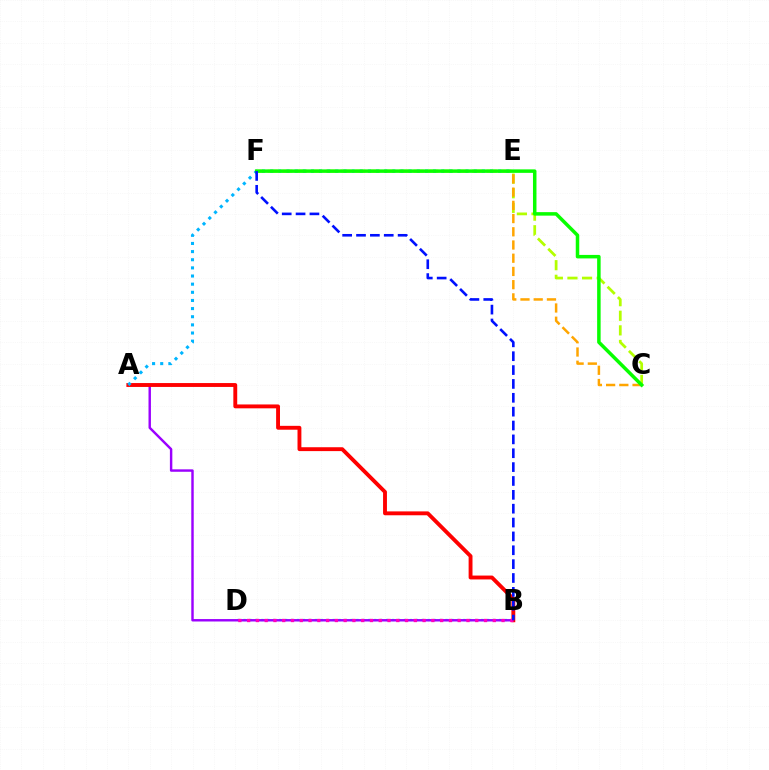{('B', 'D'): [{'color': '#00ff9d', 'line_style': 'dotted', 'thickness': 1.61}, {'color': '#ff00bd', 'line_style': 'dotted', 'thickness': 2.38}], ('C', 'F'): [{'color': '#b3ff00', 'line_style': 'dashed', 'thickness': 1.98}, {'color': '#08ff00', 'line_style': 'solid', 'thickness': 2.52}], ('A', 'B'): [{'color': '#9b00ff', 'line_style': 'solid', 'thickness': 1.75}, {'color': '#ff0000', 'line_style': 'solid', 'thickness': 2.79}], ('C', 'E'): [{'color': '#ffa500', 'line_style': 'dashed', 'thickness': 1.8}], ('A', 'E'): [{'color': '#00b5ff', 'line_style': 'dotted', 'thickness': 2.21}], ('B', 'F'): [{'color': '#0010ff', 'line_style': 'dashed', 'thickness': 1.88}]}